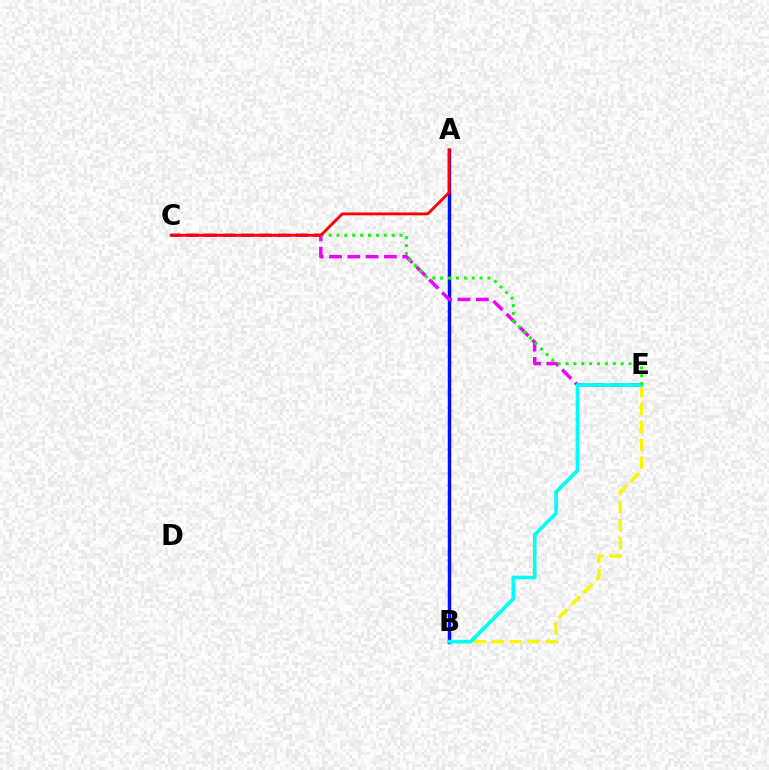{('A', 'B'): [{'color': '#0010ff', 'line_style': 'solid', 'thickness': 2.49}], ('B', 'E'): [{'color': '#fcf500', 'line_style': 'dashed', 'thickness': 2.42}, {'color': '#00fff6', 'line_style': 'solid', 'thickness': 2.64}], ('C', 'E'): [{'color': '#ee00ff', 'line_style': 'dashed', 'thickness': 2.48}, {'color': '#08ff00', 'line_style': 'dotted', 'thickness': 2.14}], ('A', 'C'): [{'color': '#ff0000', 'line_style': 'solid', 'thickness': 2.05}]}